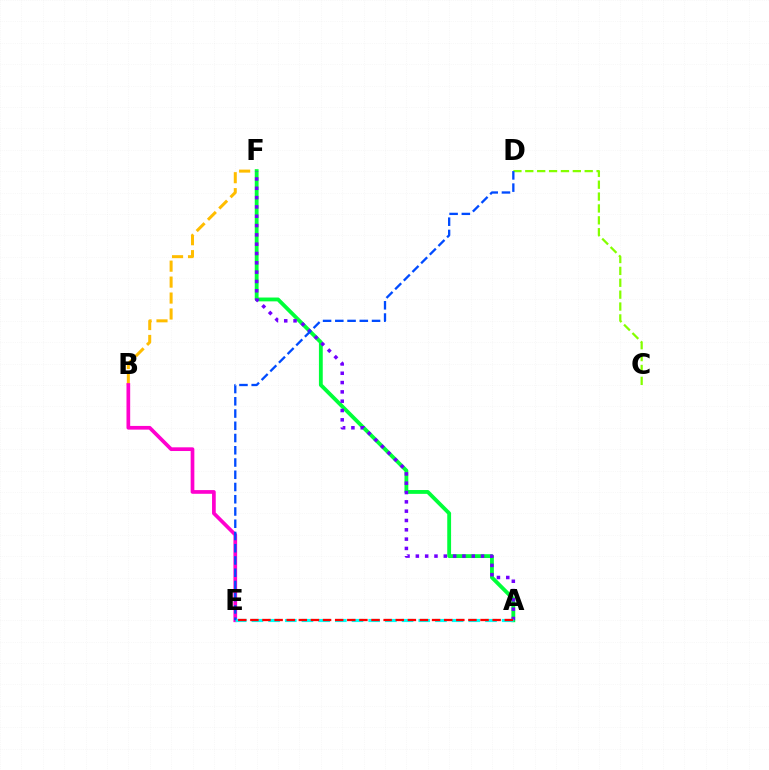{('C', 'D'): [{'color': '#84ff00', 'line_style': 'dashed', 'thickness': 1.61}], ('B', 'F'): [{'color': '#ffbd00', 'line_style': 'dashed', 'thickness': 2.17}], ('B', 'E'): [{'color': '#ff00cf', 'line_style': 'solid', 'thickness': 2.66}], ('A', 'F'): [{'color': '#00ff39', 'line_style': 'solid', 'thickness': 2.76}, {'color': '#7200ff', 'line_style': 'dotted', 'thickness': 2.53}], ('A', 'E'): [{'color': '#00fff6', 'line_style': 'dashed', 'thickness': 2.27}, {'color': '#ff0000', 'line_style': 'dashed', 'thickness': 1.65}], ('D', 'E'): [{'color': '#004bff', 'line_style': 'dashed', 'thickness': 1.66}]}